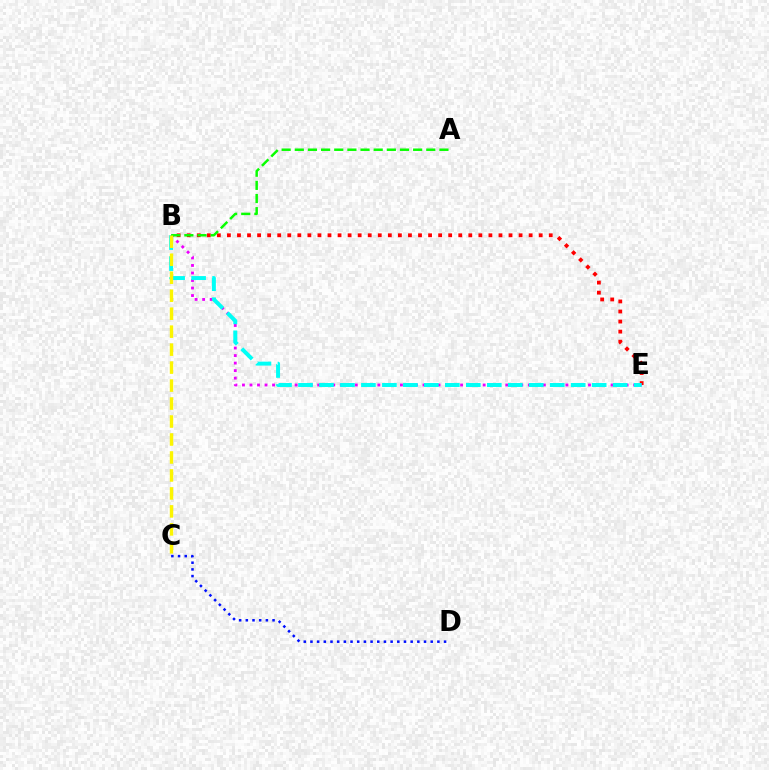{('B', 'E'): [{'color': '#ff0000', 'line_style': 'dotted', 'thickness': 2.73}, {'color': '#ee00ff', 'line_style': 'dotted', 'thickness': 2.04}, {'color': '#00fff6', 'line_style': 'dashed', 'thickness': 2.85}], ('A', 'B'): [{'color': '#08ff00', 'line_style': 'dashed', 'thickness': 1.79}], ('C', 'D'): [{'color': '#0010ff', 'line_style': 'dotted', 'thickness': 1.82}], ('B', 'C'): [{'color': '#fcf500', 'line_style': 'dashed', 'thickness': 2.44}]}